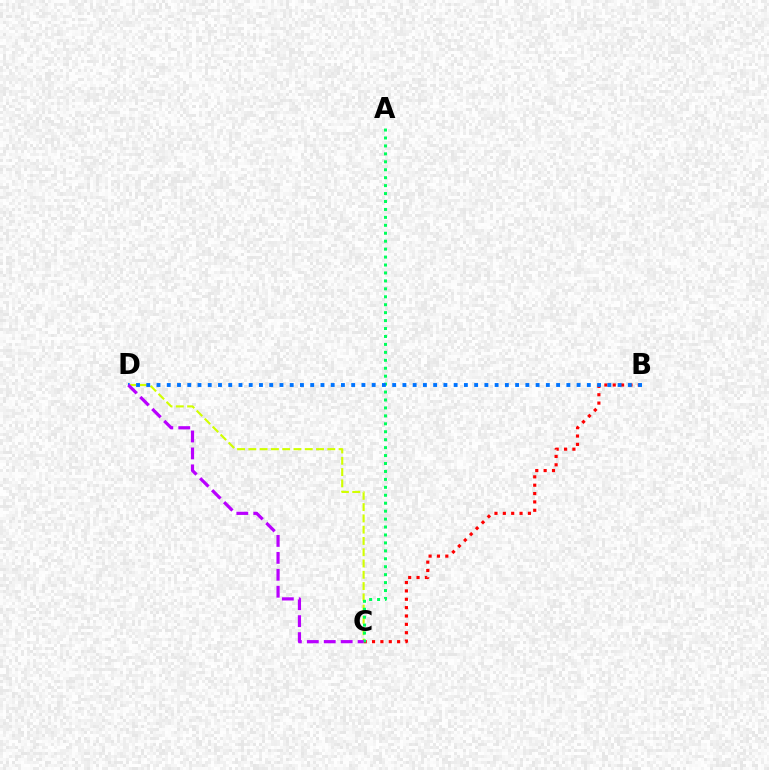{('B', 'C'): [{'color': '#ff0000', 'line_style': 'dotted', 'thickness': 2.27}], ('C', 'D'): [{'color': '#d1ff00', 'line_style': 'dashed', 'thickness': 1.53}, {'color': '#b900ff', 'line_style': 'dashed', 'thickness': 2.3}], ('A', 'C'): [{'color': '#00ff5c', 'line_style': 'dotted', 'thickness': 2.16}], ('B', 'D'): [{'color': '#0074ff', 'line_style': 'dotted', 'thickness': 2.78}]}